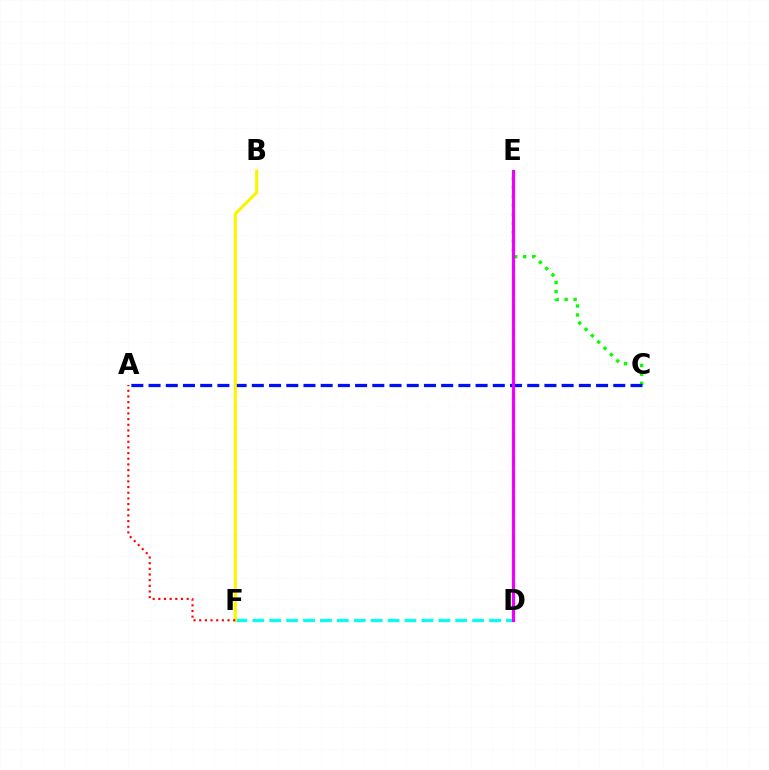{('C', 'E'): [{'color': '#08ff00', 'line_style': 'dotted', 'thickness': 2.43}], ('D', 'F'): [{'color': '#00fff6', 'line_style': 'dashed', 'thickness': 2.3}], ('A', 'C'): [{'color': '#0010ff', 'line_style': 'dashed', 'thickness': 2.34}], ('D', 'E'): [{'color': '#ee00ff', 'line_style': 'solid', 'thickness': 2.32}], ('B', 'F'): [{'color': '#fcf500', 'line_style': 'solid', 'thickness': 2.24}], ('A', 'F'): [{'color': '#ff0000', 'line_style': 'dotted', 'thickness': 1.54}]}